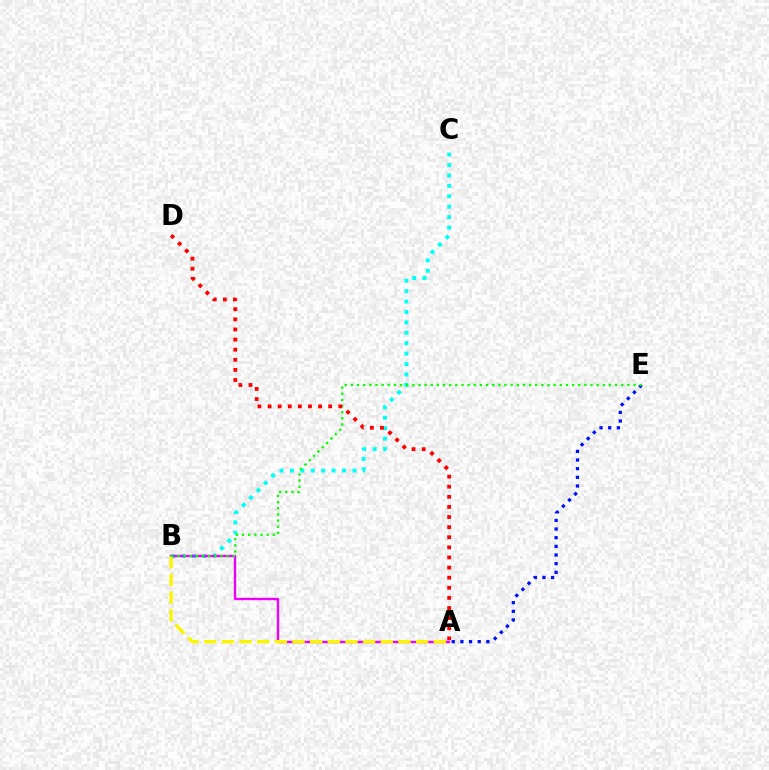{('A', 'E'): [{'color': '#0010ff', 'line_style': 'dotted', 'thickness': 2.35}], ('B', 'C'): [{'color': '#00fff6', 'line_style': 'dotted', 'thickness': 2.83}], ('A', 'B'): [{'color': '#ee00ff', 'line_style': 'solid', 'thickness': 1.72}, {'color': '#fcf500', 'line_style': 'dashed', 'thickness': 2.4}], ('B', 'E'): [{'color': '#08ff00', 'line_style': 'dotted', 'thickness': 1.67}], ('A', 'D'): [{'color': '#ff0000', 'line_style': 'dotted', 'thickness': 2.75}]}